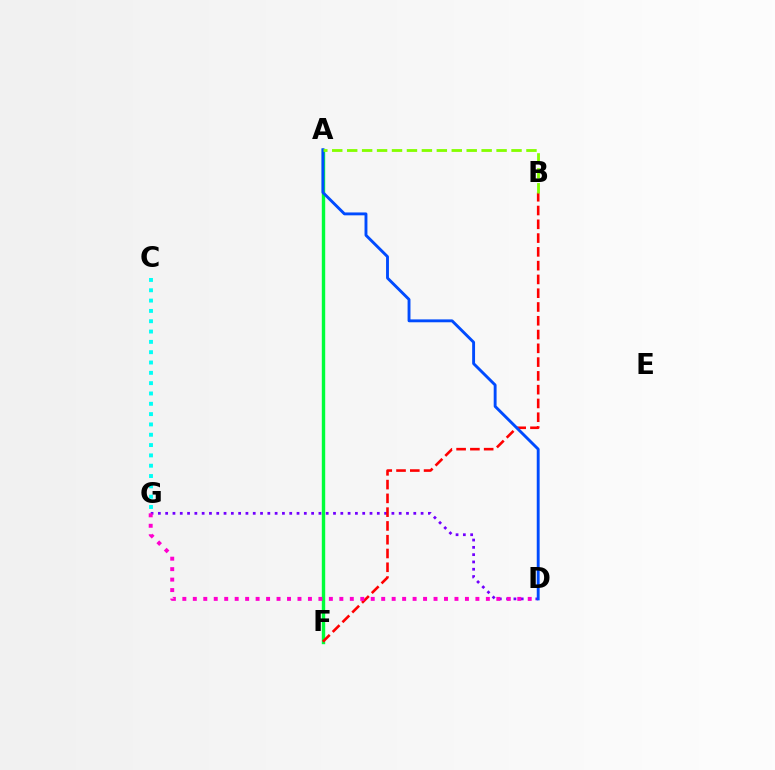{('A', 'F'): [{'color': '#ffbd00', 'line_style': 'dotted', 'thickness': 2.13}, {'color': '#00ff39', 'line_style': 'solid', 'thickness': 2.45}], ('C', 'G'): [{'color': '#00fff6', 'line_style': 'dotted', 'thickness': 2.8}], ('D', 'G'): [{'color': '#7200ff', 'line_style': 'dotted', 'thickness': 1.98}, {'color': '#ff00cf', 'line_style': 'dotted', 'thickness': 2.84}], ('B', 'F'): [{'color': '#ff0000', 'line_style': 'dashed', 'thickness': 1.87}], ('A', 'D'): [{'color': '#004bff', 'line_style': 'solid', 'thickness': 2.08}], ('A', 'B'): [{'color': '#84ff00', 'line_style': 'dashed', 'thickness': 2.03}]}